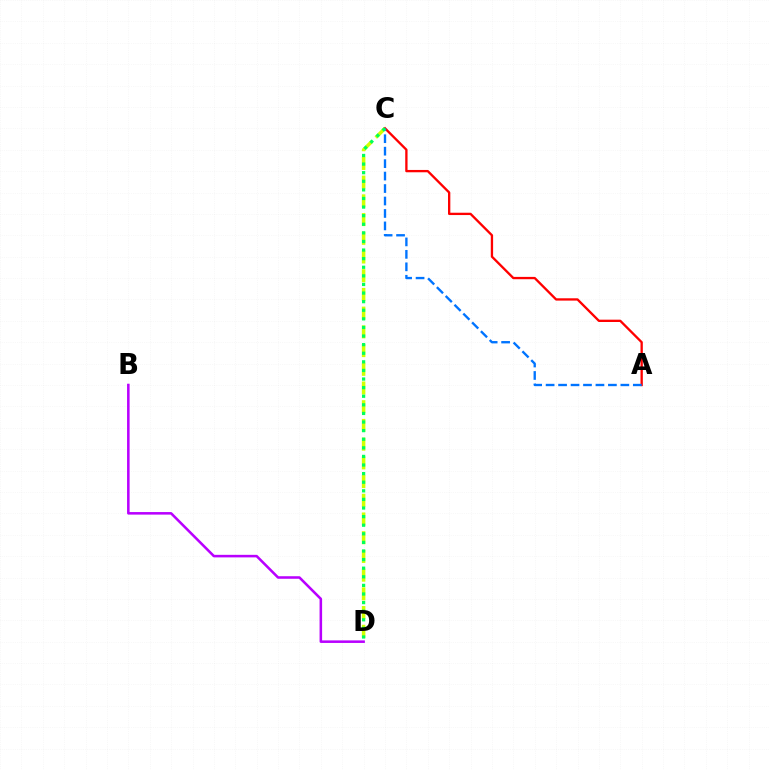{('C', 'D'): [{'color': '#d1ff00', 'line_style': 'dashed', 'thickness': 2.54}, {'color': '#00ff5c', 'line_style': 'dotted', 'thickness': 2.34}], ('A', 'C'): [{'color': '#ff0000', 'line_style': 'solid', 'thickness': 1.67}, {'color': '#0074ff', 'line_style': 'dashed', 'thickness': 1.69}], ('B', 'D'): [{'color': '#b900ff', 'line_style': 'solid', 'thickness': 1.84}]}